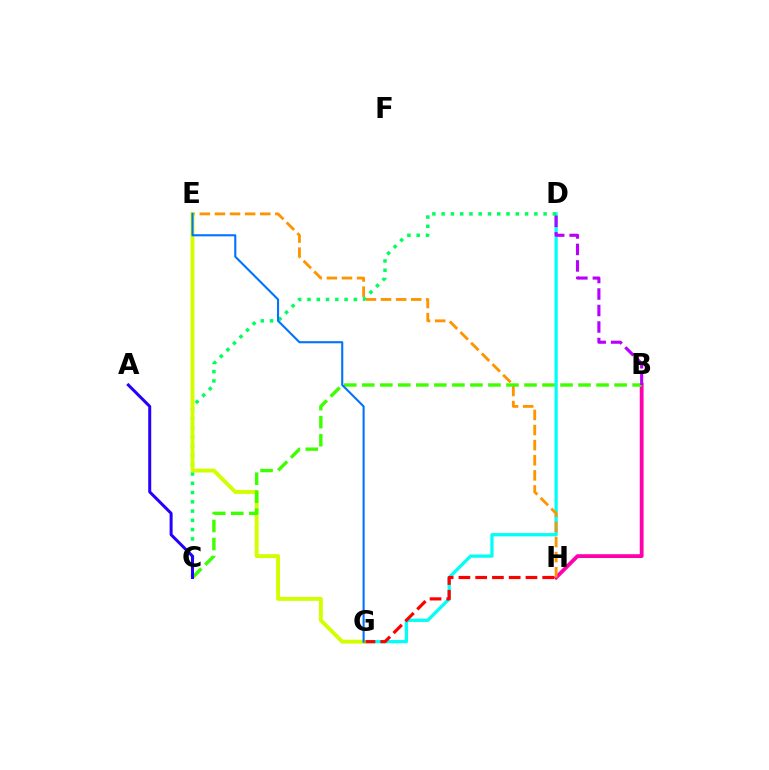{('B', 'H'): [{'color': '#ff00ac', 'line_style': 'solid', 'thickness': 2.75}], ('D', 'G'): [{'color': '#00fff6', 'line_style': 'solid', 'thickness': 2.35}], ('E', 'H'): [{'color': '#ff9400', 'line_style': 'dashed', 'thickness': 2.05}], ('G', 'H'): [{'color': '#ff0000', 'line_style': 'dashed', 'thickness': 2.28}], ('C', 'D'): [{'color': '#00ff5c', 'line_style': 'dotted', 'thickness': 2.52}], ('E', 'G'): [{'color': '#d1ff00', 'line_style': 'solid', 'thickness': 2.82}, {'color': '#0074ff', 'line_style': 'solid', 'thickness': 1.52}], ('B', 'C'): [{'color': '#3dff00', 'line_style': 'dashed', 'thickness': 2.45}], ('A', 'C'): [{'color': '#2500ff', 'line_style': 'solid', 'thickness': 2.16}], ('B', 'D'): [{'color': '#b900ff', 'line_style': 'dashed', 'thickness': 2.24}]}